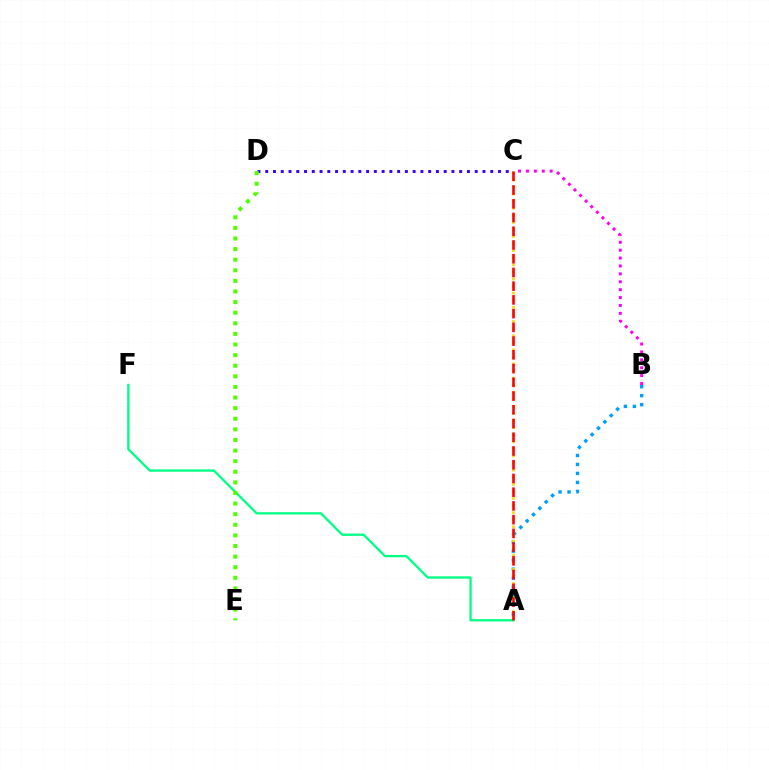{('A', 'B'): [{'color': '#009eff', 'line_style': 'dotted', 'thickness': 2.44}], ('A', 'C'): [{'color': '#ffd500', 'line_style': 'dotted', 'thickness': 1.92}, {'color': '#ff0000', 'line_style': 'dashed', 'thickness': 1.87}], ('A', 'F'): [{'color': '#00ff86', 'line_style': 'solid', 'thickness': 1.67}], ('B', 'C'): [{'color': '#ff00ed', 'line_style': 'dotted', 'thickness': 2.15}], ('C', 'D'): [{'color': '#3700ff', 'line_style': 'dotted', 'thickness': 2.11}], ('D', 'E'): [{'color': '#4fff00', 'line_style': 'dotted', 'thickness': 2.88}]}